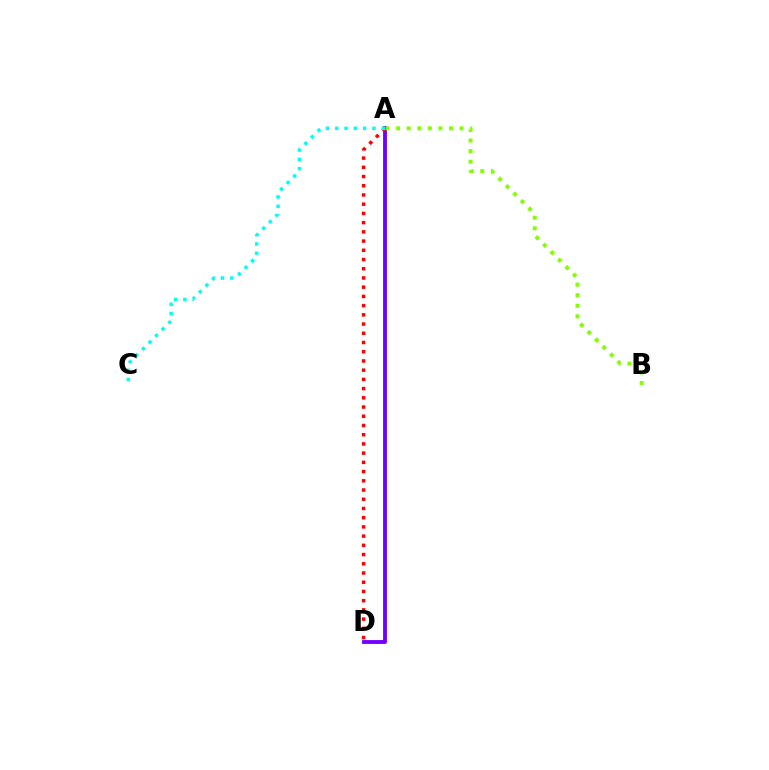{('A', 'D'): [{'color': '#7200ff', 'line_style': 'solid', 'thickness': 2.77}, {'color': '#ff0000', 'line_style': 'dotted', 'thickness': 2.51}], ('A', 'B'): [{'color': '#84ff00', 'line_style': 'dotted', 'thickness': 2.87}], ('A', 'C'): [{'color': '#00fff6', 'line_style': 'dotted', 'thickness': 2.53}]}